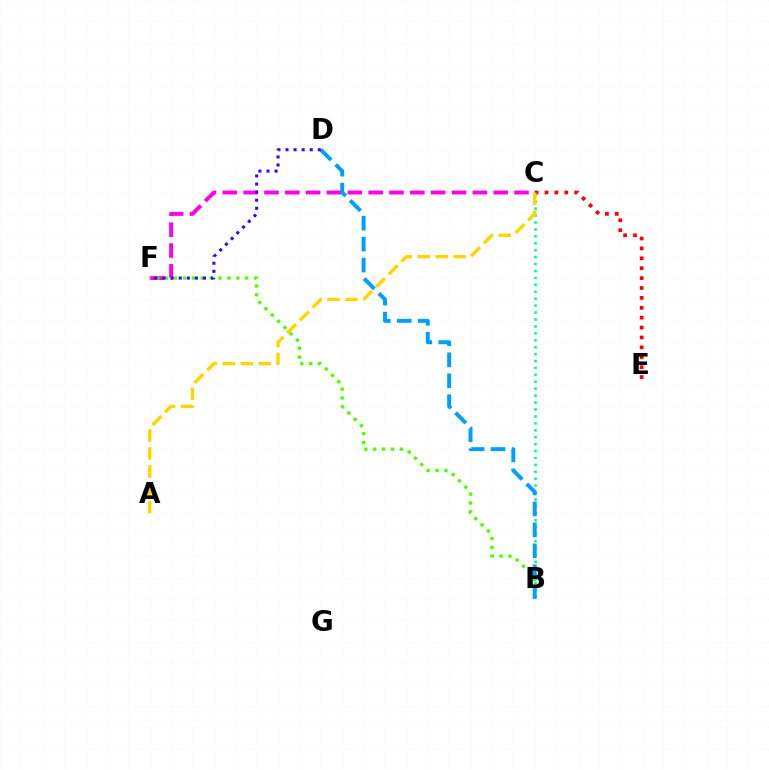{('C', 'F'): [{'color': '#ff00ed', 'line_style': 'dashed', 'thickness': 2.83}], ('B', 'C'): [{'color': '#00ff86', 'line_style': 'dotted', 'thickness': 1.88}], ('C', 'E'): [{'color': '#ff0000', 'line_style': 'dotted', 'thickness': 2.69}], ('B', 'F'): [{'color': '#4fff00', 'line_style': 'dotted', 'thickness': 2.42}], ('B', 'D'): [{'color': '#009eff', 'line_style': 'dashed', 'thickness': 2.85}], ('D', 'F'): [{'color': '#3700ff', 'line_style': 'dotted', 'thickness': 2.19}], ('A', 'C'): [{'color': '#ffd500', 'line_style': 'dashed', 'thickness': 2.44}]}